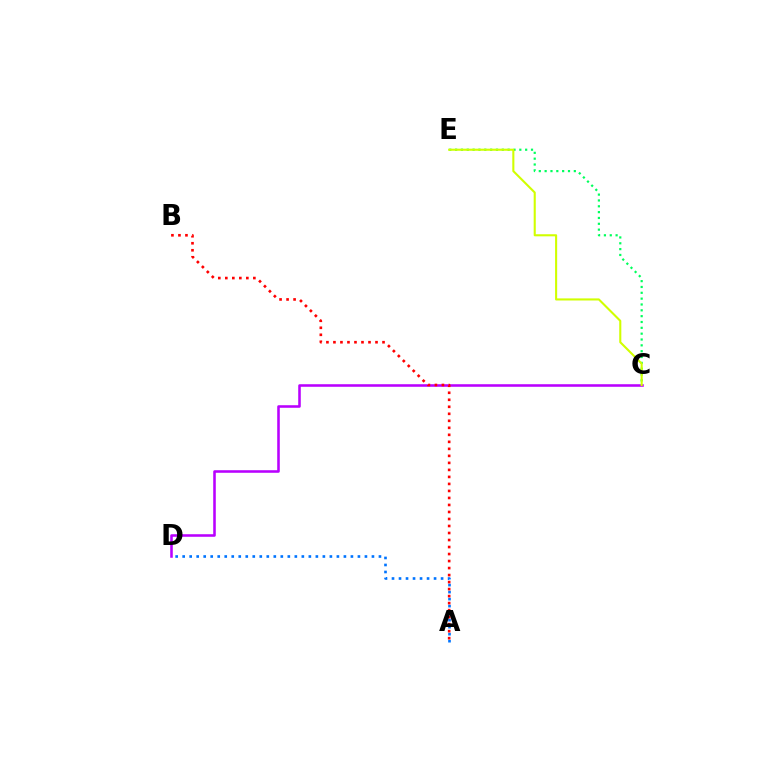{('C', 'E'): [{'color': '#00ff5c', 'line_style': 'dotted', 'thickness': 1.59}, {'color': '#d1ff00', 'line_style': 'solid', 'thickness': 1.51}], ('C', 'D'): [{'color': '#b900ff', 'line_style': 'solid', 'thickness': 1.85}], ('A', 'D'): [{'color': '#0074ff', 'line_style': 'dotted', 'thickness': 1.9}], ('A', 'B'): [{'color': '#ff0000', 'line_style': 'dotted', 'thickness': 1.9}]}